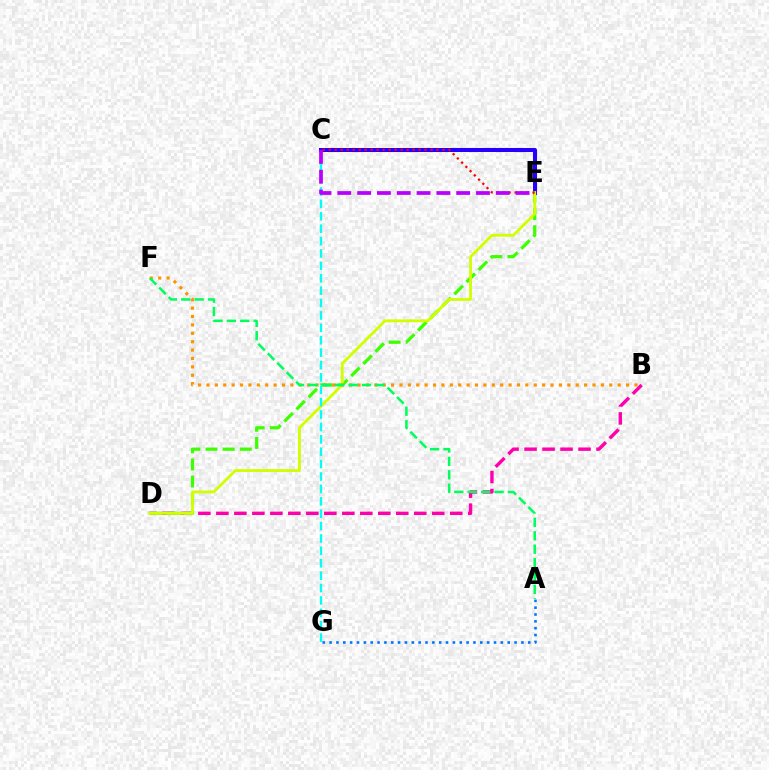{('B', 'D'): [{'color': '#ff00ac', 'line_style': 'dashed', 'thickness': 2.44}], ('D', 'E'): [{'color': '#3dff00', 'line_style': 'dashed', 'thickness': 2.33}, {'color': '#d1ff00', 'line_style': 'solid', 'thickness': 2.03}], ('C', 'E'): [{'color': '#2500ff', 'line_style': 'solid', 'thickness': 2.91}, {'color': '#ff0000', 'line_style': 'dotted', 'thickness': 1.63}, {'color': '#b900ff', 'line_style': 'dashed', 'thickness': 2.69}], ('B', 'F'): [{'color': '#ff9400', 'line_style': 'dotted', 'thickness': 2.28}], ('A', 'F'): [{'color': '#00ff5c', 'line_style': 'dashed', 'thickness': 1.82}], ('C', 'G'): [{'color': '#00fff6', 'line_style': 'dashed', 'thickness': 1.68}], ('A', 'G'): [{'color': '#0074ff', 'line_style': 'dotted', 'thickness': 1.86}]}